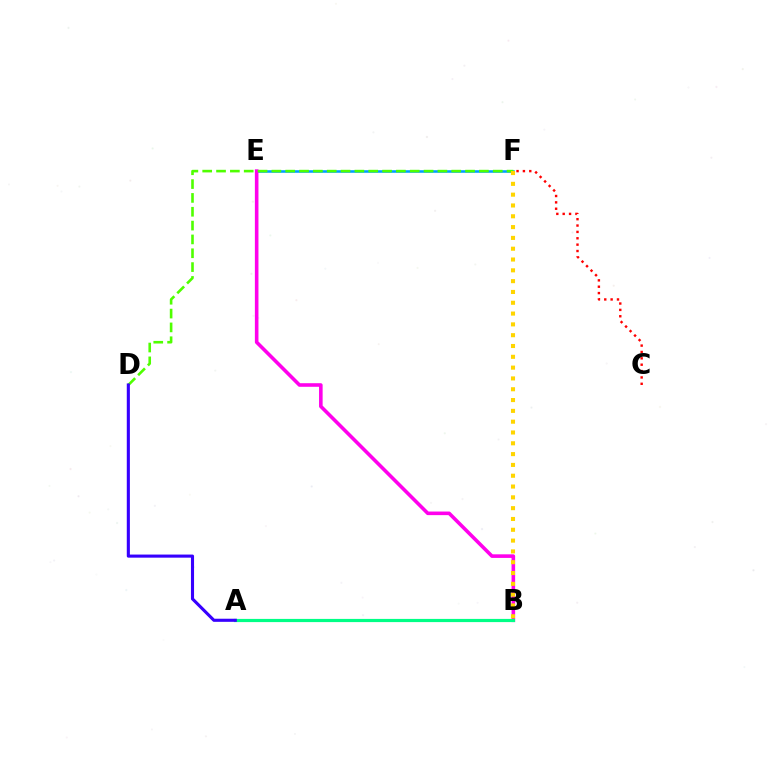{('E', 'F'): [{'color': '#009eff', 'line_style': 'solid', 'thickness': 1.85}], ('B', 'E'): [{'color': '#ff00ed', 'line_style': 'solid', 'thickness': 2.58}], ('A', 'B'): [{'color': '#00ff86', 'line_style': 'solid', 'thickness': 2.3}], ('D', 'F'): [{'color': '#4fff00', 'line_style': 'dashed', 'thickness': 1.88}], ('C', 'F'): [{'color': '#ff0000', 'line_style': 'dotted', 'thickness': 1.73}], ('B', 'F'): [{'color': '#ffd500', 'line_style': 'dotted', 'thickness': 2.94}], ('A', 'D'): [{'color': '#3700ff', 'line_style': 'solid', 'thickness': 2.24}]}